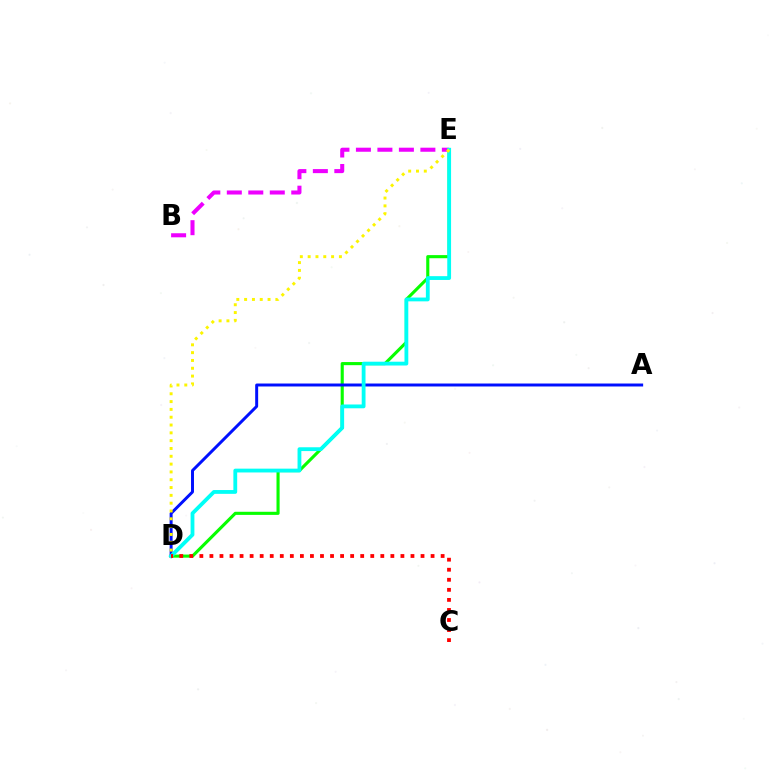{('B', 'E'): [{'color': '#ee00ff', 'line_style': 'dashed', 'thickness': 2.92}], ('D', 'E'): [{'color': '#08ff00', 'line_style': 'solid', 'thickness': 2.24}, {'color': '#00fff6', 'line_style': 'solid', 'thickness': 2.74}, {'color': '#fcf500', 'line_style': 'dotted', 'thickness': 2.12}], ('A', 'D'): [{'color': '#0010ff', 'line_style': 'solid', 'thickness': 2.13}], ('C', 'D'): [{'color': '#ff0000', 'line_style': 'dotted', 'thickness': 2.73}]}